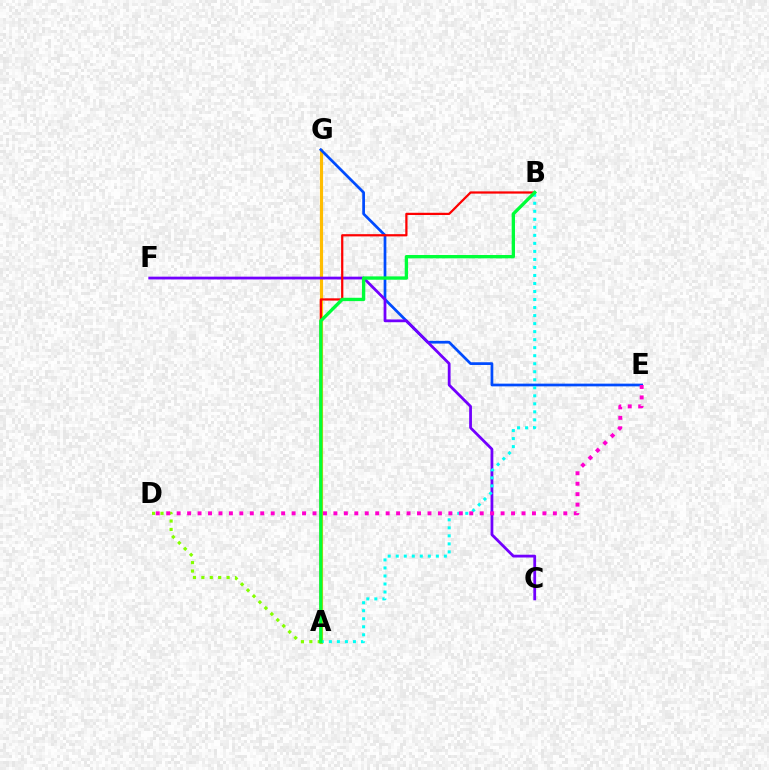{('A', 'G'): [{'color': '#ffbd00', 'line_style': 'solid', 'thickness': 2.28}], ('E', 'G'): [{'color': '#004bff', 'line_style': 'solid', 'thickness': 1.96}], ('C', 'F'): [{'color': '#7200ff', 'line_style': 'solid', 'thickness': 2.0}], ('A', 'D'): [{'color': '#84ff00', 'line_style': 'dotted', 'thickness': 2.28}], ('A', 'B'): [{'color': '#ff0000', 'line_style': 'solid', 'thickness': 1.61}, {'color': '#00fff6', 'line_style': 'dotted', 'thickness': 2.18}, {'color': '#00ff39', 'line_style': 'solid', 'thickness': 2.4}], ('D', 'E'): [{'color': '#ff00cf', 'line_style': 'dotted', 'thickness': 2.84}]}